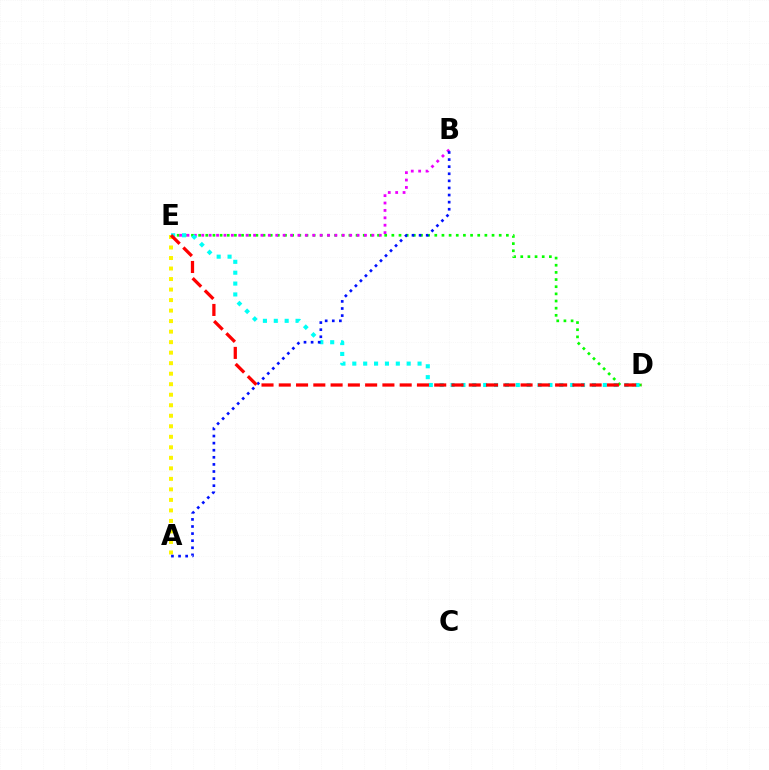{('A', 'E'): [{'color': '#fcf500', 'line_style': 'dotted', 'thickness': 2.86}], ('D', 'E'): [{'color': '#08ff00', 'line_style': 'dotted', 'thickness': 1.94}, {'color': '#00fff6', 'line_style': 'dotted', 'thickness': 2.95}, {'color': '#ff0000', 'line_style': 'dashed', 'thickness': 2.35}], ('B', 'E'): [{'color': '#ee00ff', 'line_style': 'dotted', 'thickness': 2.01}], ('A', 'B'): [{'color': '#0010ff', 'line_style': 'dotted', 'thickness': 1.93}]}